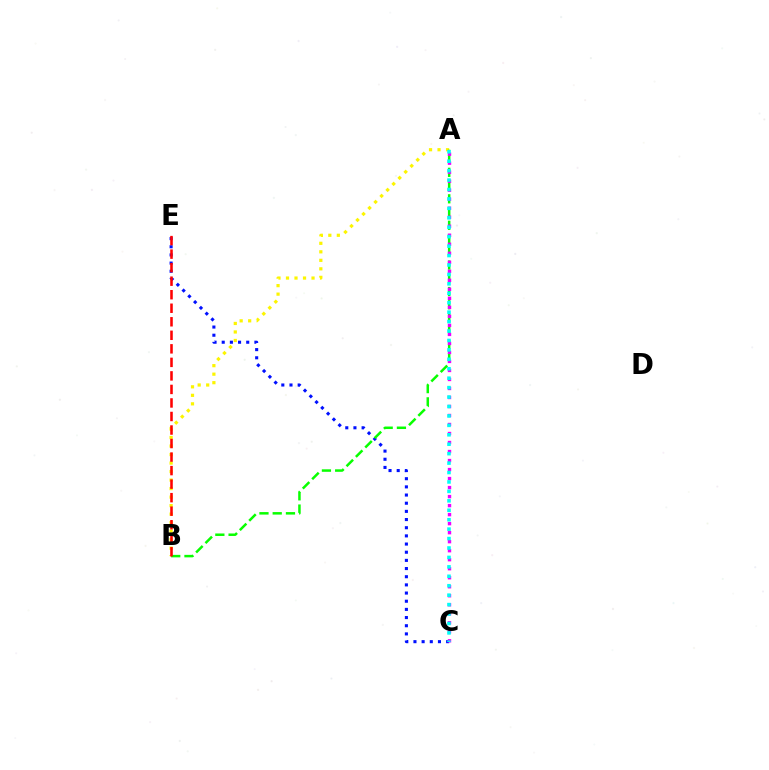{('A', 'B'): [{'color': '#fcf500', 'line_style': 'dotted', 'thickness': 2.31}, {'color': '#08ff00', 'line_style': 'dashed', 'thickness': 1.8}], ('C', 'E'): [{'color': '#0010ff', 'line_style': 'dotted', 'thickness': 2.22}], ('A', 'C'): [{'color': '#ee00ff', 'line_style': 'dotted', 'thickness': 2.45}, {'color': '#00fff6', 'line_style': 'dotted', 'thickness': 2.56}], ('B', 'E'): [{'color': '#ff0000', 'line_style': 'dashed', 'thickness': 1.84}]}